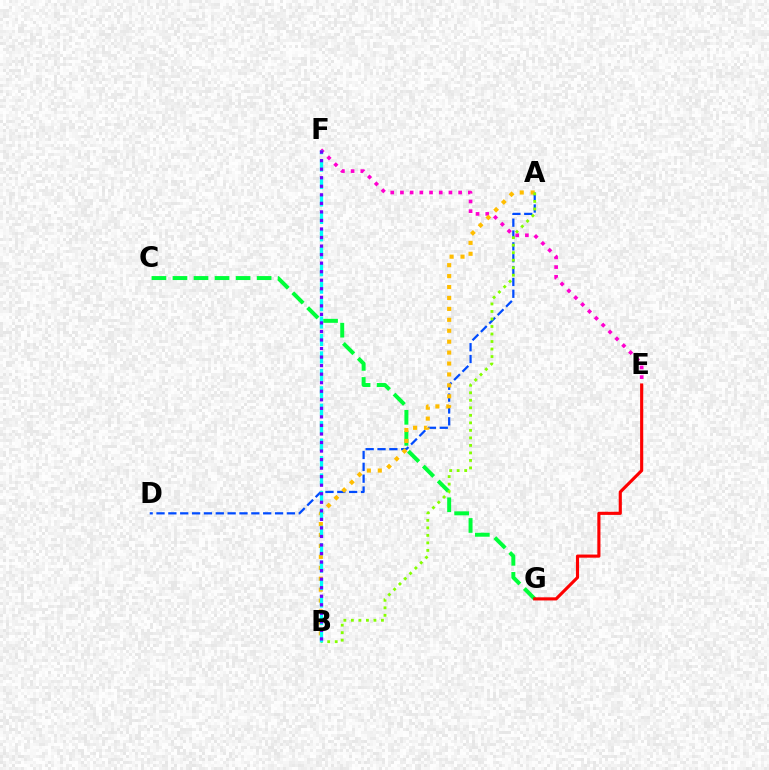{('C', 'G'): [{'color': '#00ff39', 'line_style': 'dashed', 'thickness': 2.86}], ('A', 'D'): [{'color': '#004bff', 'line_style': 'dashed', 'thickness': 1.61}], ('E', 'F'): [{'color': '#ff00cf', 'line_style': 'dotted', 'thickness': 2.64}], ('A', 'B'): [{'color': '#ffbd00', 'line_style': 'dotted', 'thickness': 2.97}, {'color': '#84ff00', 'line_style': 'dotted', 'thickness': 2.04}], ('B', 'F'): [{'color': '#00fff6', 'line_style': 'dashed', 'thickness': 2.37}, {'color': '#7200ff', 'line_style': 'dotted', 'thickness': 2.32}], ('E', 'G'): [{'color': '#ff0000', 'line_style': 'solid', 'thickness': 2.25}]}